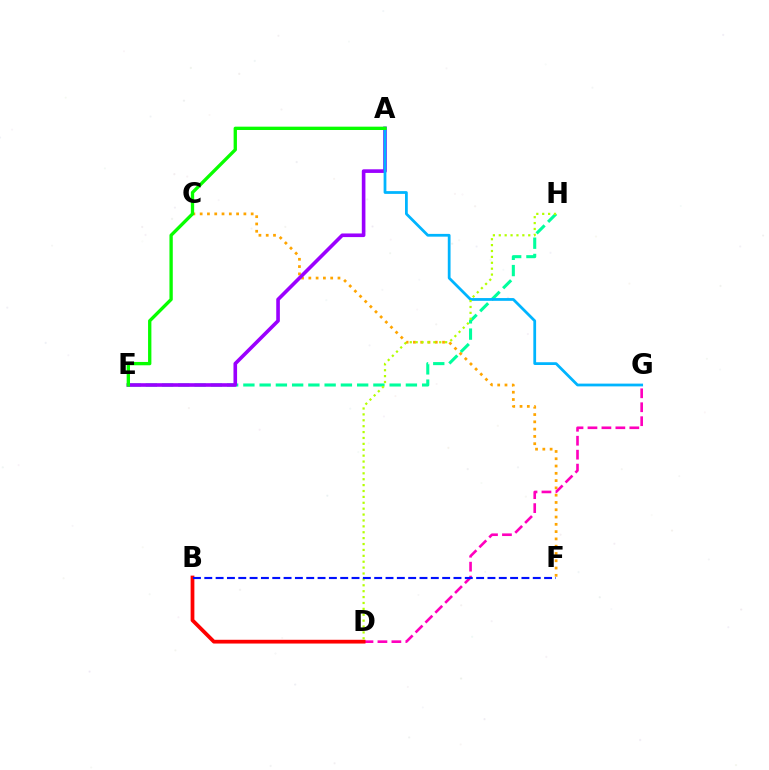{('E', 'H'): [{'color': '#00ff9d', 'line_style': 'dashed', 'thickness': 2.21}], ('C', 'F'): [{'color': '#ffa500', 'line_style': 'dotted', 'thickness': 1.98}], ('D', 'G'): [{'color': '#ff00bd', 'line_style': 'dashed', 'thickness': 1.9}], ('A', 'E'): [{'color': '#9b00ff', 'line_style': 'solid', 'thickness': 2.61}, {'color': '#08ff00', 'line_style': 'solid', 'thickness': 2.4}], ('B', 'D'): [{'color': '#ff0000', 'line_style': 'solid', 'thickness': 2.7}], ('A', 'G'): [{'color': '#00b5ff', 'line_style': 'solid', 'thickness': 1.99}], ('D', 'H'): [{'color': '#b3ff00', 'line_style': 'dotted', 'thickness': 1.6}], ('B', 'F'): [{'color': '#0010ff', 'line_style': 'dashed', 'thickness': 1.54}]}